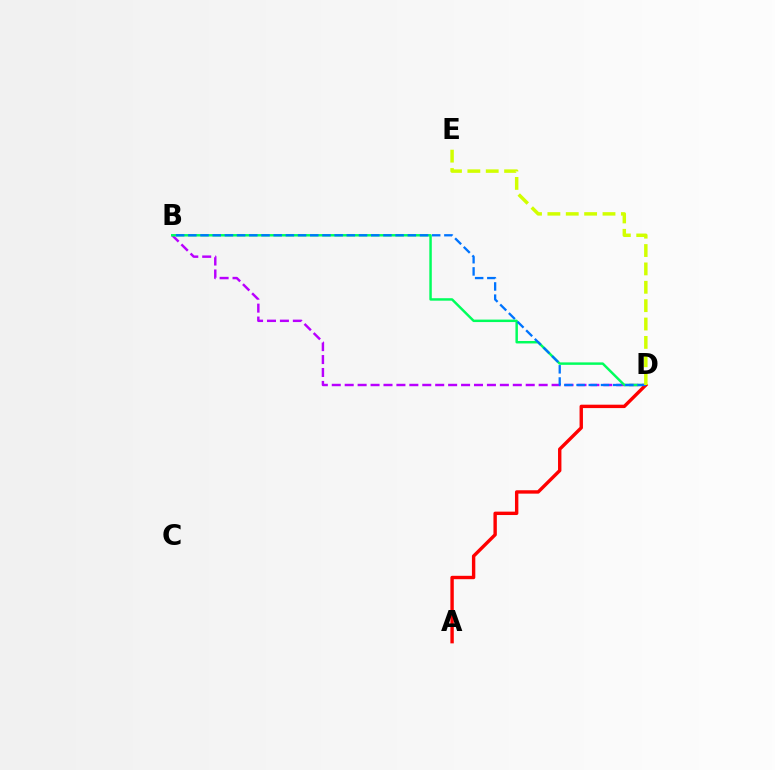{('B', 'D'): [{'color': '#b900ff', 'line_style': 'dashed', 'thickness': 1.76}, {'color': '#00ff5c', 'line_style': 'solid', 'thickness': 1.77}, {'color': '#0074ff', 'line_style': 'dashed', 'thickness': 1.66}], ('A', 'D'): [{'color': '#ff0000', 'line_style': 'solid', 'thickness': 2.44}], ('D', 'E'): [{'color': '#d1ff00', 'line_style': 'dashed', 'thickness': 2.5}]}